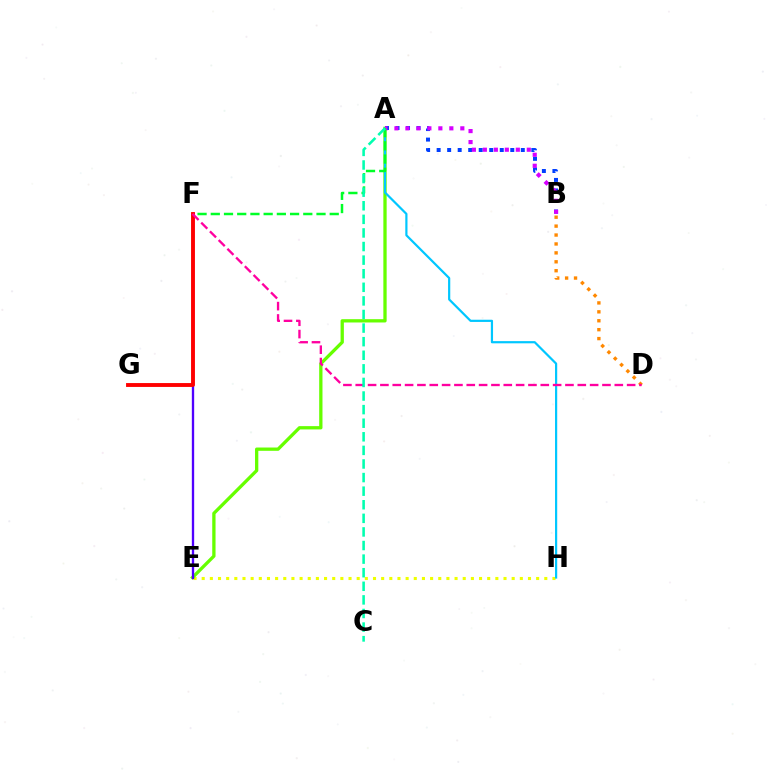{('E', 'H'): [{'color': '#eeff00', 'line_style': 'dotted', 'thickness': 2.22}], ('A', 'E'): [{'color': '#66ff00', 'line_style': 'solid', 'thickness': 2.37}], ('A', 'B'): [{'color': '#003fff', 'line_style': 'dotted', 'thickness': 2.86}, {'color': '#d600ff', 'line_style': 'dotted', 'thickness': 2.98}], ('A', 'H'): [{'color': '#00c7ff', 'line_style': 'solid', 'thickness': 1.58}], ('B', 'D'): [{'color': '#ff8800', 'line_style': 'dotted', 'thickness': 2.42}], ('E', 'F'): [{'color': '#4f00ff', 'line_style': 'solid', 'thickness': 1.68}], ('A', 'F'): [{'color': '#00ff27', 'line_style': 'dashed', 'thickness': 1.8}], ('F', 'G'): [{'color': '#ff0000', 'line_style': 'solid', 'thickness': 2.79}], ('D', 'F'): [{'color': '#ff00a0', 'line_style': 'dashed', 'thickness': 1.68}], ('A', 'C'): [{'color': '#00ffaf', 'line_style': 'dashed', 'thickness': 1.85}]}